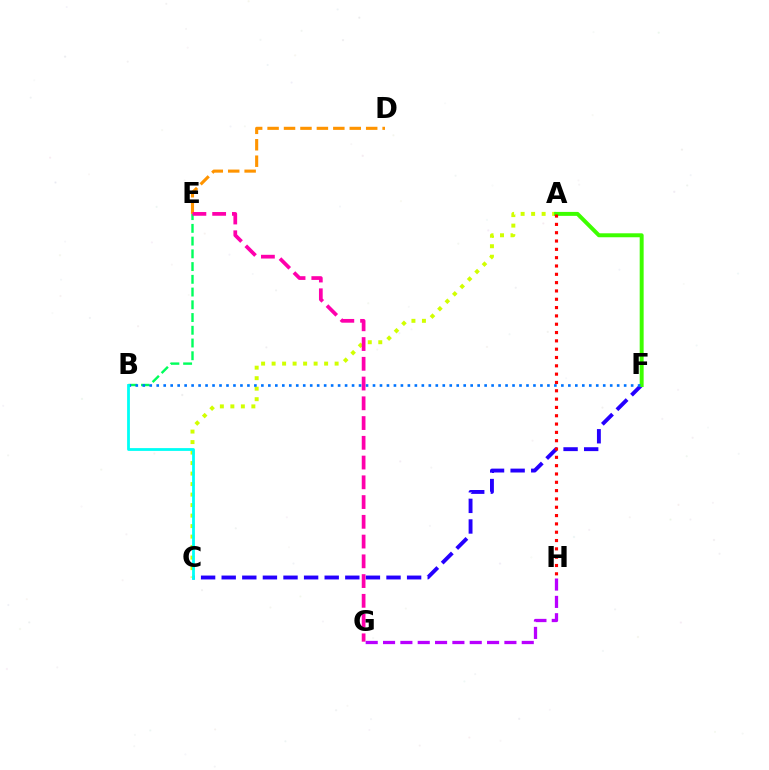{('B', 'E'): [{'color': '#00ff5c', 'line_style': 'dashed', 'thickness': 1.73}], ('C', 'F'): [{'color': '#2500ff', 'line_style': 'dashed', 'thickness': 2.8}], ('A', 'C'): [{'color': '#d1ff00', 'line_style': 'dotted', 'thickness': 2.85}], ('A', 'F'): [{'color': '#3dff00', 'line_style': 'solid', 'thickness': 2.85}], ('B', 'F'): [{'color': '#0074ff', 'line_style': 'dotted', 'thickness': 1.9}], ('D', 'E'): [{'color': '#ff9400', 'line_style': 'dashed', 'thickness': 2.23}], ('A', 'H'): [{'color': '#ff0000', 'line_style': 'dotted', 'thickness': 2.26}], ('B', 'C'): [{'color': '#00fff6', 'line_style': 'solid', 'thickness': 2.01}], ('E', 'G'): [{'color': '#ff00ac', 'line_style': 'dashed', 'thickness': 2.68}], ('G', 'H'): [{'color': '#b900ff', 'line_style': 'dashed', 'thickness': 2.36}]}